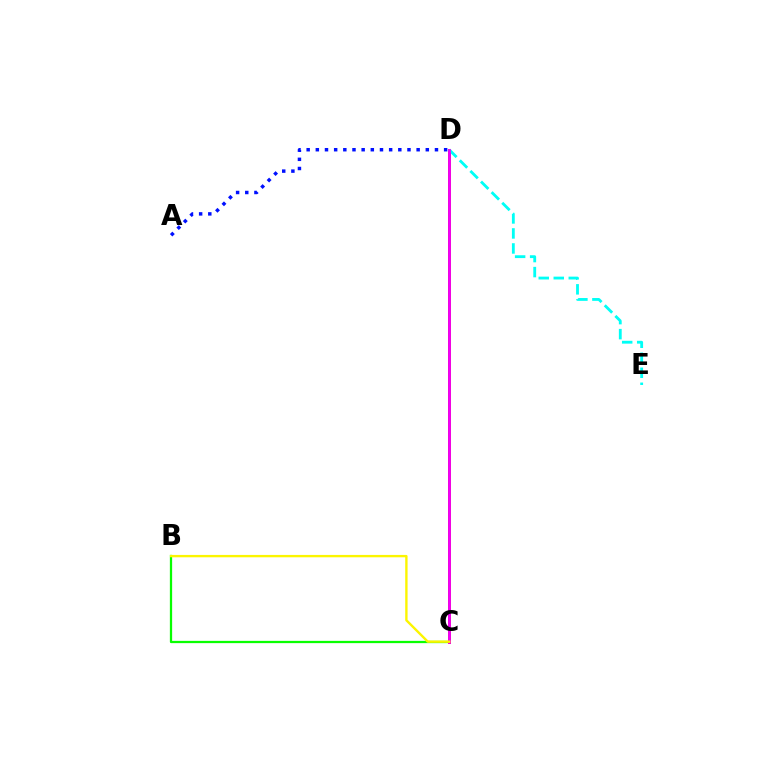{('B', 'C'): [{'color': '#08ff00', 'line_style': 'solid', 'thickness': 1.63}, {'color': '#fcf500', 'line_style': 'solid', 'thickness': 1.71}], ('C', 'D'): [{'color': '#ff0000', 'line_style': 'solid', 'thickness': 2.0}, {'color': '#ee00ff', 'line_style': 'solid', 'thickness': 1.96}], ('D', 'E'): [{'color': '#00fff6', 'line_style': 'dashed', 'thickness': 2.04}], ('A', 'D'): [{'color': '#0010ff', 'line_style': 'dotted', 'thickness': 2.49}]}